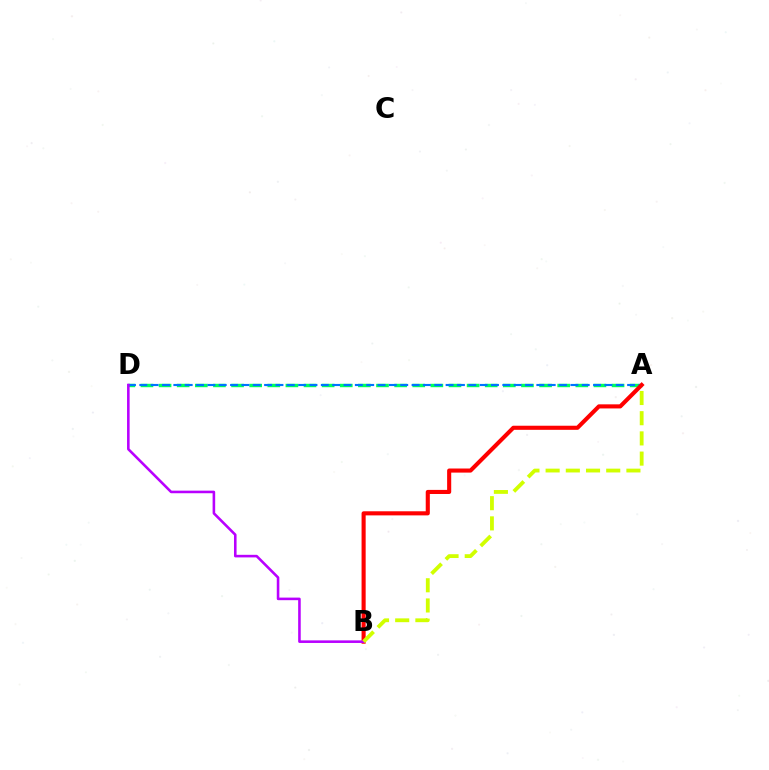{('A', 'D'): [{'color': '#00ff5c', 'line_style': 'dashed', 'thickness': 2.46}, {'color': '#0074ff', 'line_style': 'dashed', 'thickness': 1.54}], ('A', 'B'): [{'color': '#ff0000', 'line_style': 'solid', 'thickness': 2.95}, {'color': '#d1ff00', 'line_style': 'dashed', 'thickness': 2.74}], ('B', 'D'): [{'color': '#b900ff', 'line_style': 'solid', 'thickness': 1.86}]}